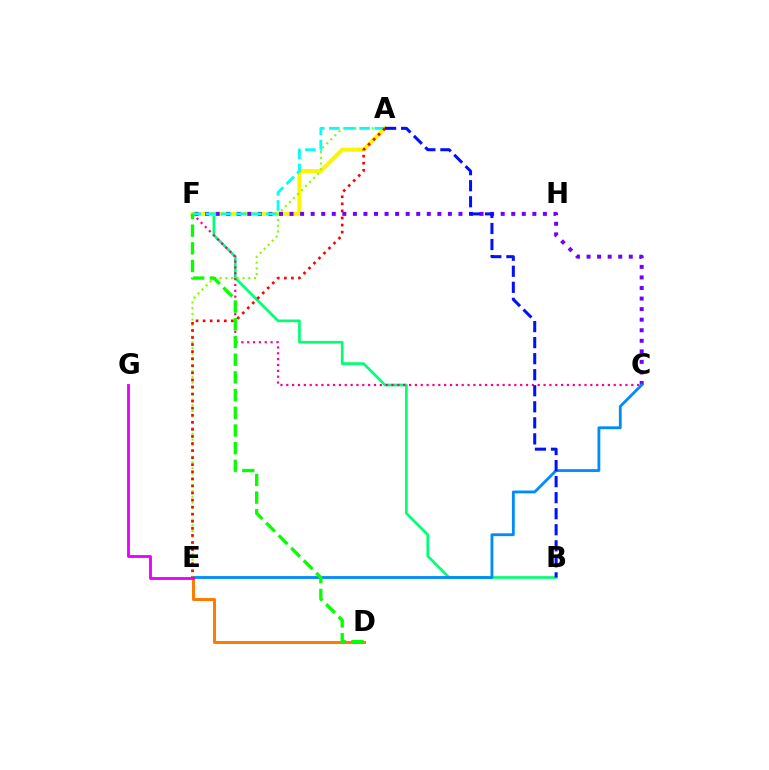{('B', 'F'): [{'color': '#00ff74', 'line_style': 'solid', 'thickness': 1.94}], ('A', 'F'): [{'color': '#fcf500', 'line_style': 'solid', 'thickness': 2.9}, {'color': '#00fff6', 'line_style': 'dashed', 'thickness': 2.05}], ('D', 'E'): [{'color': '#ff7c00', 'line_style': 'solid', 'thickness': 2.18}], ('C', 'F'): [{'color': '#7200ff', 'line_style': 'dotted', 'thickness': 2.87}, {'color': '#ff0094', 'line_style': 'dotted', 'thickness': 1.59}], ('C', 'E'): [{'color': '#008cff', 'line_style': 'solid', 'thickness': 2.04}], ('A', 'E'): [{'color': '#84ff00', 'line_style': 'dotted', 'thickness': 1.55}, {'color': '#ff0000', 'line_style': 'dotted', 'thickness': 1.92}], ('E', 'G'): [{'color': '#ee00ff', 'line_style': 'solid', 'thickness': 2.06}], ('D', 'F'): [{'color': '#08ff00', 'line_style': 'dashed', 'thickness': 2.4}], ('A', 'B'): [{'color': '#0010ff', 'line_style': 'dashed', 'thickness': 2.18}]}